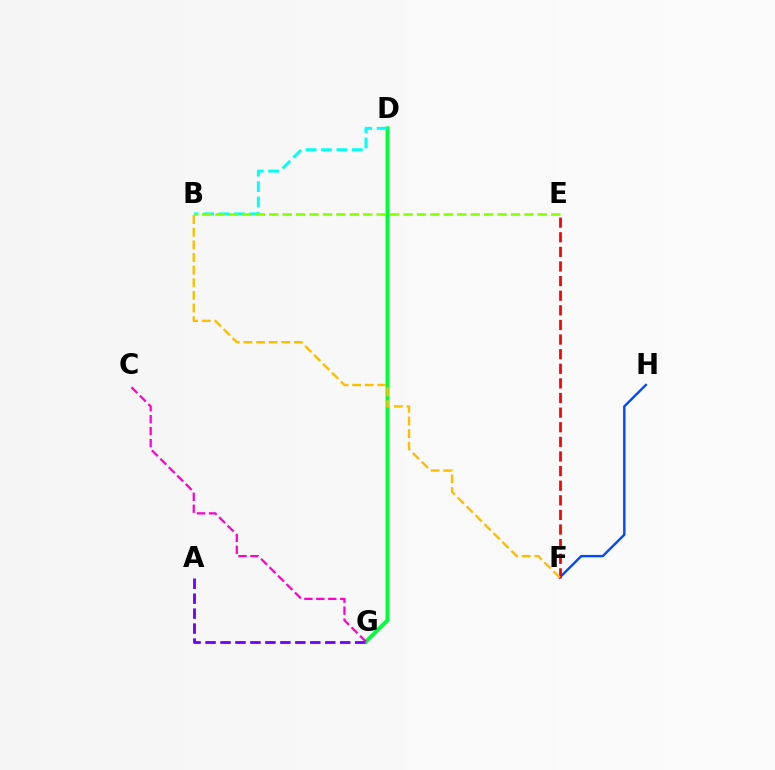{('D', 'G'): [{'color': '#00ff39', 'line_style': 'solid', 'thickness': 2.83}], ('F', 'H'): [{'color': '#004bff', 'line_style': 'solid', 'thickness': 1.73}], ('A', 'G'): [{'color': '#7200ff', 'line_style': 'dashed', 'thickness': 2.03}], ('C', 'G'): [{'color': '#ff00cf', 'line_style': 'dashed', 'thickness': 1.62}], ('E', 'F'): [{'color': '#ff0000', 'line_style': 'dashed', 'thickness': 1.99}], ('B', 'F'): [{'color': '#ffbd00', 'line_style': 'dashed', 'thickness': 1.72}], ('B', 'D'): [{'color': '#00fff6', 'line_style': 'dashed', 'thickness': 2.09}], ('B', 'E'): [{'color': '#84ff00', 'line_style': 'dashed', 'thickness': 1.82}]}